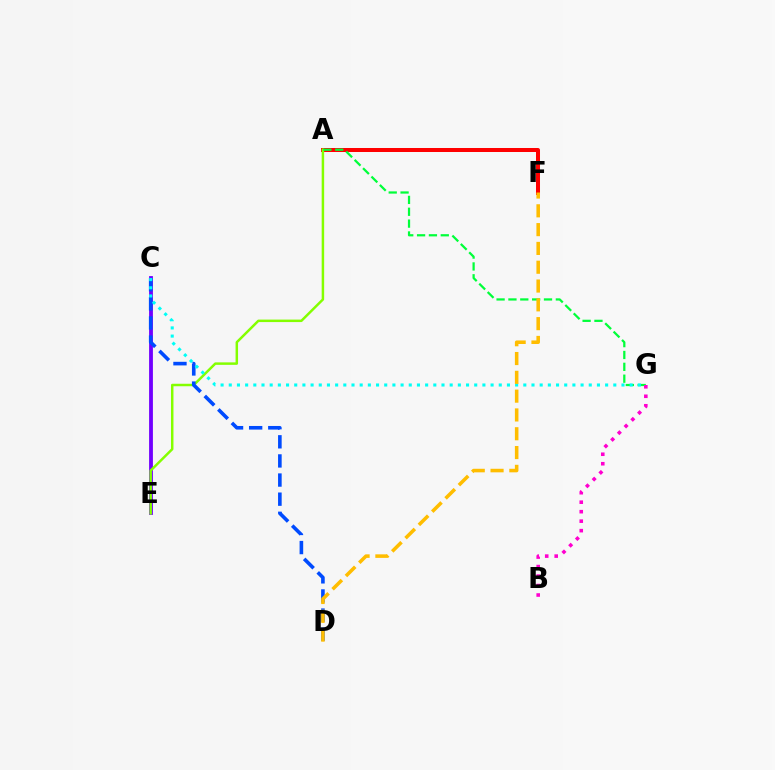{('C', 'E'): [{'color': '#7200ff', 'line_style': 'solid', 'thickness': 2.75}], ('A', 'F'): [{'color': '#ff0000', 'line_style': 'solid', 'thickness': 2.88}], ('A', 'E'): [{'color': '#84ff00', 'line_style': 'solid', 'thickness': 1.79}], ('C', 'D'): [{'color': '#004bff', 'line_style': 'dashed', 'thickness': 2.6}], ('A', 'G'): [{'color': '#00ff39', 'line_style': 'dashed', 'thickness': 1.61}], ('C', 'G'): [{'color': '#00fff6', 'line_style': 'dotted', 'thickness': 2.22}], ('B', 'G'): [{'color': '#ff00cf', 'line_style': 'dotted', 'thickness': 2.58}], ('D', 'F'): [{'color': '#ffbd00', 'line_style': 'dashed', 'thickness': 2.55}]}